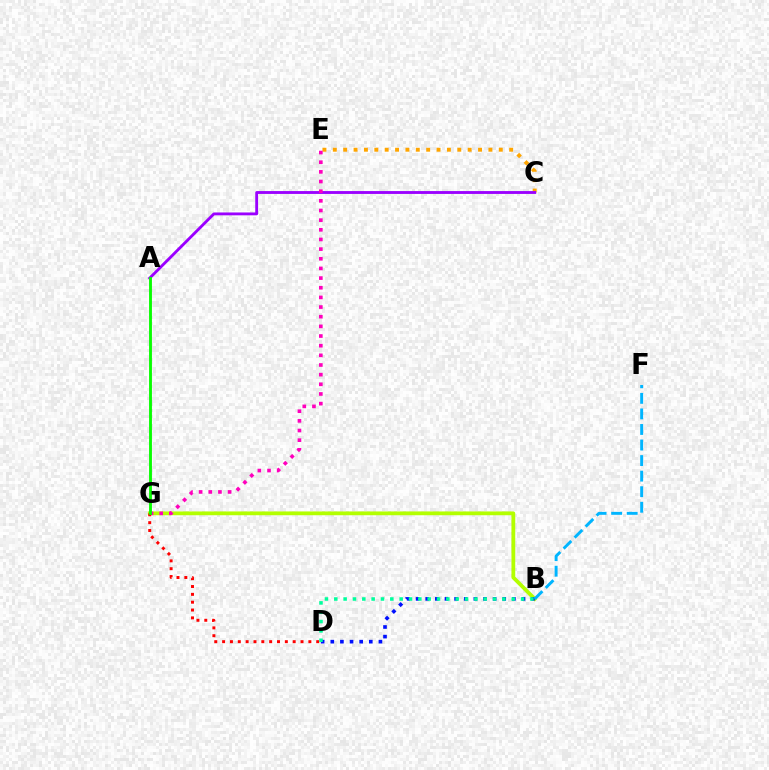{('B', 'G'): [{'color': '#b3ff00', 'line_style': 'solid', 'thickness': 2.73}], ('C', 'E'): [{'color': '#ffa500', 'line_style': 'dotted', 'thickness': 2.82}], ('A', 'C'): [{'color': '#9b00ff', 'line_style': 'solid', 'thickness': 2.05}], ('E', 'G'): [{'color': '#ff00bd', 'line_style': 'dotted', 'thickness': 2.62}], ('D', 'G'): [{'color': '#ff0000', 'line_style': 'dotted', 'thickness': 2.13}], ('B', 'D'): [{'color': '#0010ff', 'line_style': 'dotted', 'thickness': 2.62}, {'color': '#00ff9d', 'line_style': 'dotted', 'thickness': 2.54}], ('B', 'F'): [{'color': '#00b5ff', 'line_style': 'dashed', 'thickness': 2.11}], ('A', 'G'): [{'color': '#08ff00', 'line_style': 'solid', 'thickness': 2.06}]}